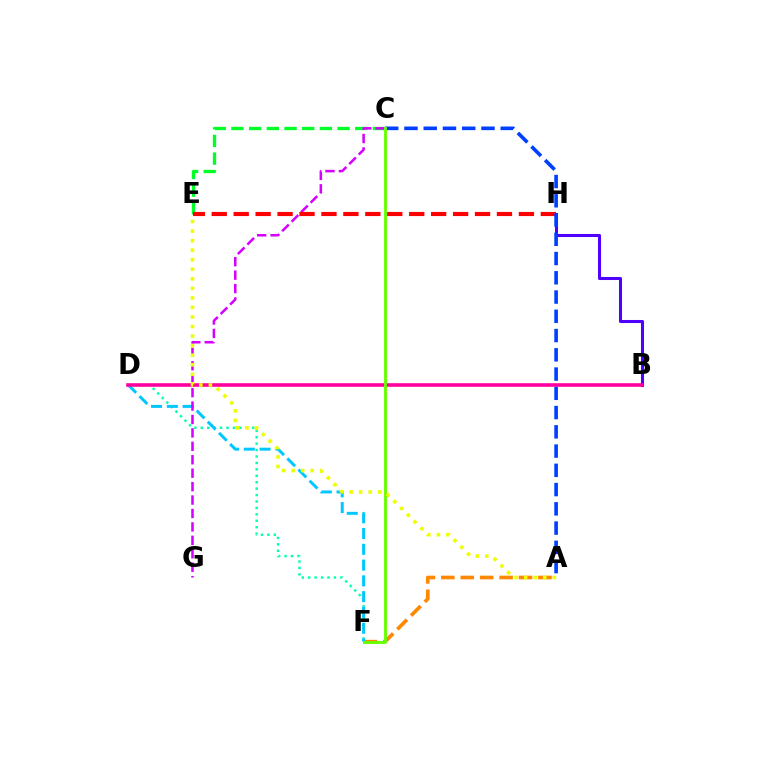{('D', 'F'): [{'color': '#00ffaf', 'line_style': 'dotted', 'thickness': 1.75}, {'color': '#00c7ff', 'line_style': 'dashed', 'thickness': 2.14}], ('C', 'E'): [{'color': '#00ff27', 'line_style': 'dashed', 'thickness': 2.4}], ('A', 'F'): [{'color': '#ff8800', 'line_style': 'dashed', 'thickness': 2.64}], ('B', 'H'): [{'color': '#4f00ff', 'line_style': 'solid', 'thickness': 2.19}], ('C', 'G'): [{'color': '#d600ff', 'line_style': 'dashed', 'thickness': 1.82}], ('E', 'H'): [{'color': '#ff0000', 'line_style': 'dashed', 'thickness': 2.98}], ('A', 'C'): [{'color': '#003fff', 'line_style': 'dashed', 'thickness': 2.62}], ('B', 'D'): [{'color': '#ff00a0', 'line_style': 'solid', 'thickness': 2.58}], ('C', 'F'): [{'color': '#66ff00', 'line_style': 'solid', 'thickness': 2.07}], ('A', 'E'): [{'color': '#eeff00', 'line_style': 'dotted', 'thickness': 2.59}]}